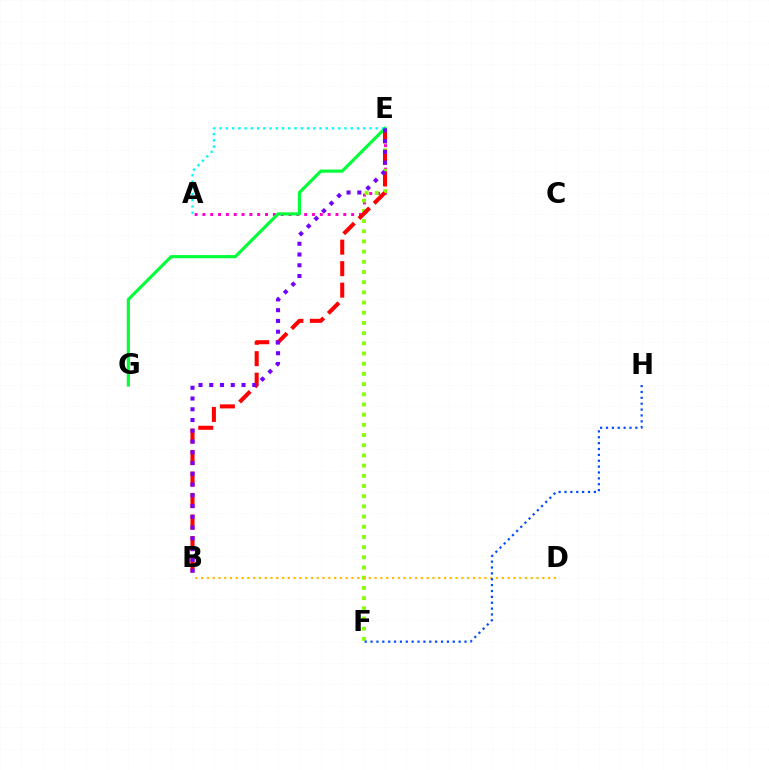{('A', 'E'): [{'color': '#ff00cf', 'line_style': 'dotted', 'thickness': 2.13}, {'color': '#00fff6', 'line_style': 'dotted', 'thickness': 1.7}], ('E', 'F'): [{'color': '#84ff00', 'line_style': 'dotted', 'thickness': 2.77}], ('B', 'E'): [{'color': '#ff0000', 'line_style': 'dashed', 'thickness': 2.92}, {'color': '#7200ff', 'line_style': 'dotted', 'thickness': 2.92}], ('E', 'G'): [{'color': '#00ff39', 'line_style': 'solid', 'thickness': 2.27}], ('B', 'D'): [{'color': '#ffbd00', 'line_style': 'dotted', 'thickness': 1.57}], ('F', 'H'): [{'color': '#004bff', 'line_style': 'dotted', 'thickness': 1.6}]}